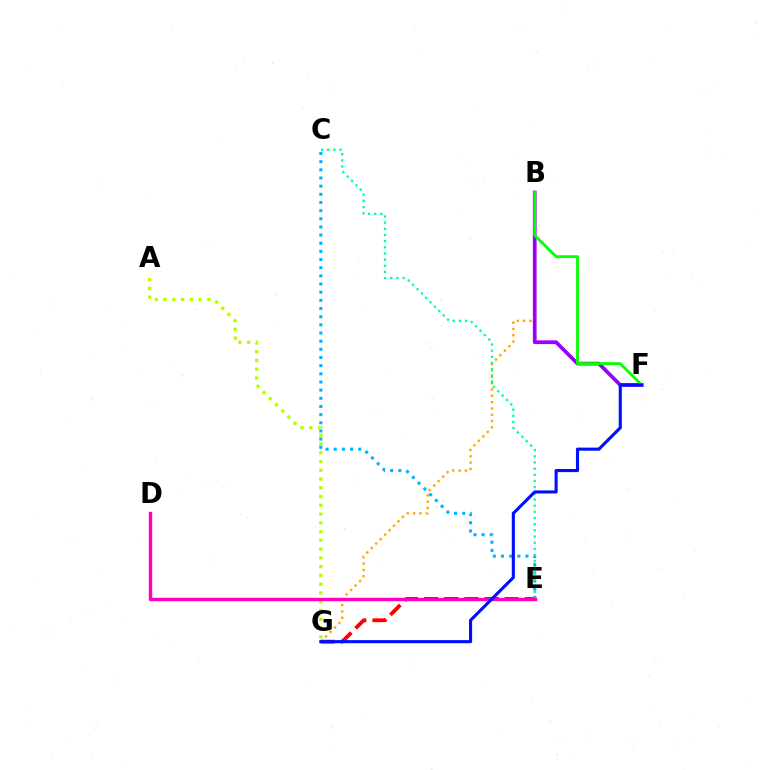{('A', 'G'): [{'color': '#b3ff00', 'line_style': 'dotted', 'thickness': 2.38}], ('B', 'G'): [{'color': '#ffa500', 'line_style': 'dotted', 'thickness': 1.71}], ('B', 'F'): [{'color': '#9b00ff', 'line_style': 'solid', 'thickness': 2.69}, {'color': '#08ff00', 'line_style': 'solid', 'thickness': 2.04}], ('E', 'G'): [{'color': '#ff0000', 'line_style': 'dashed', 'thickness': 2.74}], ('C', 'E'): [{'color': '#00b5ff', 'line_style': 'dotted', 'thickness': 2.22}, {'color': '#00ff9d', 'line_style': 'dotted', 'thickness': 1.68}], ('D', 'E'): [{'color': '#ff00bd', 'line_style': 'solid', 'thickness': 2.45}], ('F', 'G'): [{'color': '#0010ff', 'line_style': 'solid', 'thickness': 2.24}]}